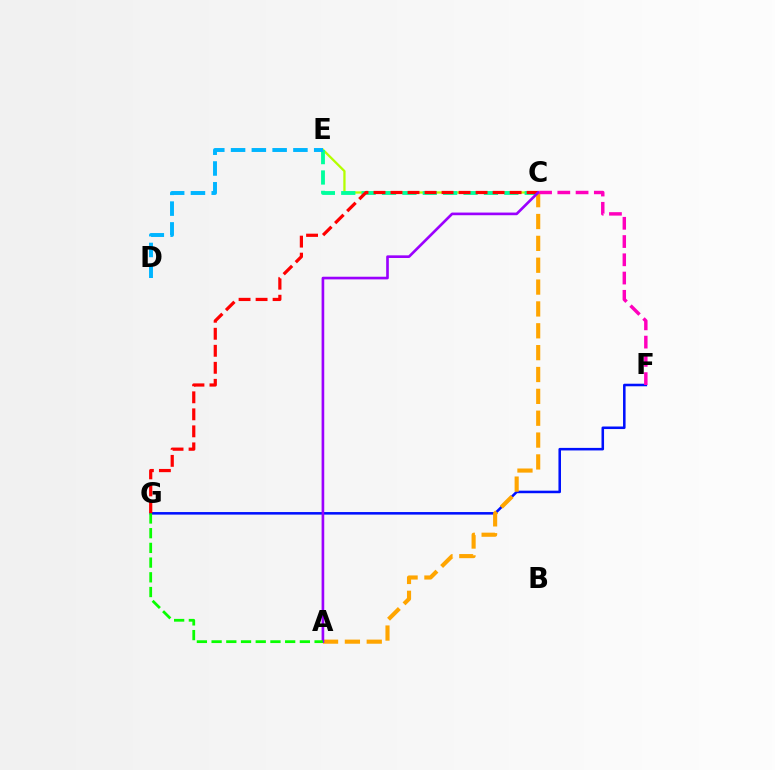{('F', 'G'): [{'color': '#0010ff', 'line_style': 'solid', 'thickness': 1.83}], ('C', 'E'): [{'color': '#b3ff00', 'line_style': 'solid', 'thickness': 1.64}, {'color': '#00ff9d', 'line_style': 'dashed', 'thickness': 2.77}], ('A', 'C'): [{'color': '#ffa500', 'line_style': 'dashed', 'thickness': 2.97}, {'color': '#9b00ff', 'line_style': 'solid', 'thickness': 1.91}], ('C', 'G'): [{'color': '#ff0000', 'line_style': 'dashed', 'thickness': 2.31}], ('A', 'G'): [{'color': '#08ff00', 'line_style': 'dashed', 'thickness': 2.0}], ('C', 'F'): [{'color': '#ff00bd', 'line_style': 'dashed', 'thickness': 2.48}], ('D', 'E'): [{'color': '#00b5ff', 'line_style': 'dashed', 'thickness': 2.82}]}